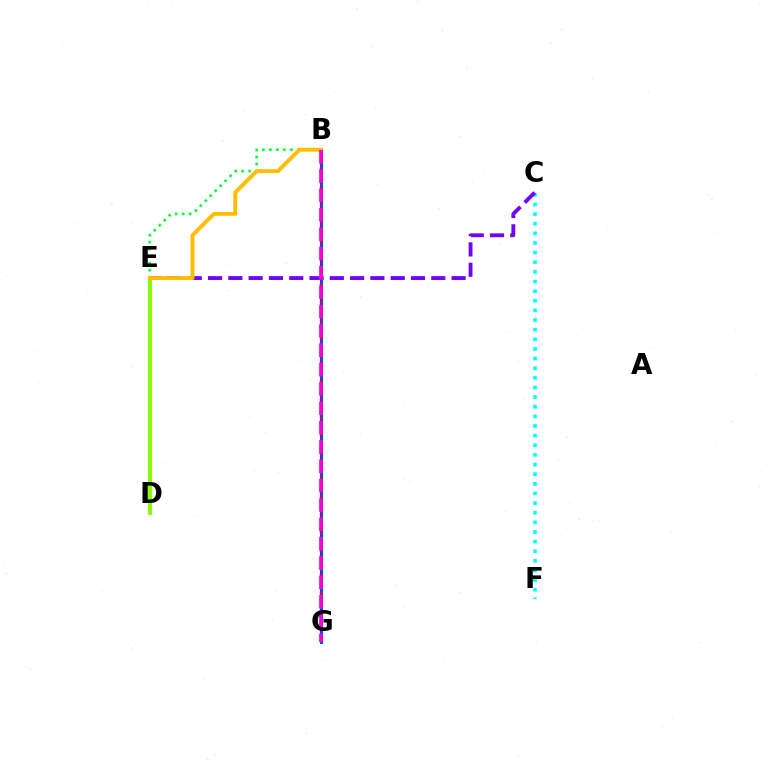{('B', 'E'): [{'color': '#00ff39', 'line_style': 'dotted', 'thickness': 1.91}, {'color': '#ffbd00', 'line_style': 'solid', 'thickness': 2.81}], ('D', 'E'): [{'color': '#84ff00', 'line_style': 'solid', 'thickness': 2.82}], ('C', 'F'): [{'color': '#00fff6', 'line_style': 'dotted', 'thickness': 2.62}], ('C', 'E'): [{'color': '#7200ff', 'line_style': 'dashed', 'thickness': 2.76}], ('B', 'G'): [{'color': '#004bff', 'line_style': 'solid', 'thickness': 2.28}, {'color': '#ff0000', 'line_style': 'dotted', 'thickness': 1.64}, {'color': '#ff00cf', 'line_style': 'dashed', 'thickness': 2.63}]}